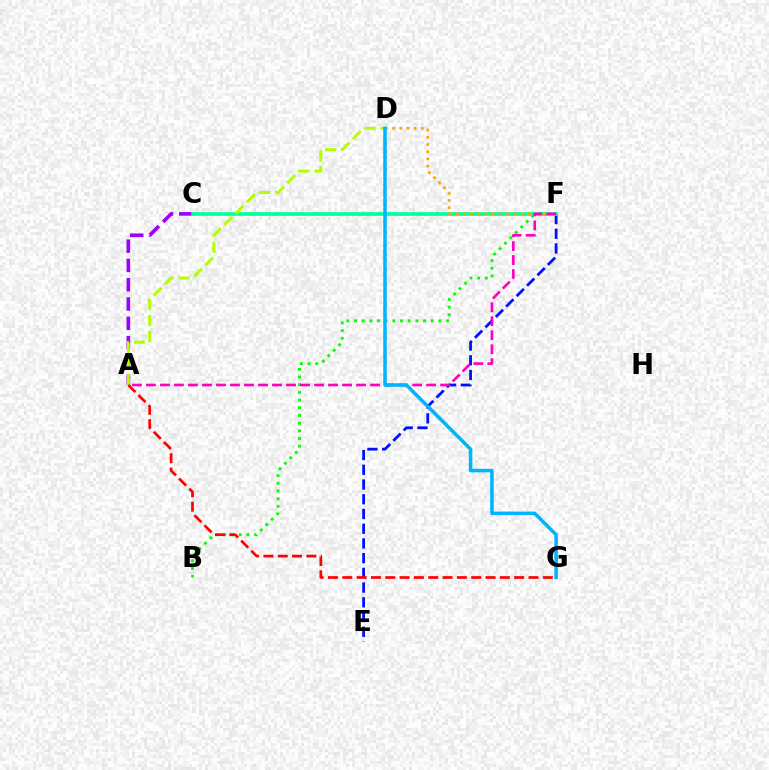{('A', 'C'): [{'color': '#9b00ff', 'line_style': 'dashed', 'thickness': 2.62}], ('B', 'F'): [{'color': '#08ff00', 'line_style': 'dotted', 'thickness': 2.08}], ('E', 'F'): [{'color': '#0010ff', 'line_style': 'dashed', 'thickness': 2.0}], ('C', 'F'): [{'color': '#00ff9d', 'line_style': 'solid', 'thickness': 2.64}], ('D', 'F'): [{'color': '#ffa500', 'line_style': 'dotted', 'thickness': 1.96}], ('A', 'D'): [{'color': '#b3ff00', 'line_style': 'dashed', 'thickness': 2.18}], ('A', 'F'): [{'color': '#ff00bd', 'line_style': 'dashed', 'thickness': 1.9}], ('A', 'G'): [{'color': '#ff0000', 'line_style': 'dashed', 'thickness': 1.95}], ('D', 'G'): [{'color': '#00b5ff', 'line_style': 'solid', 'thickness': 2.55}]}